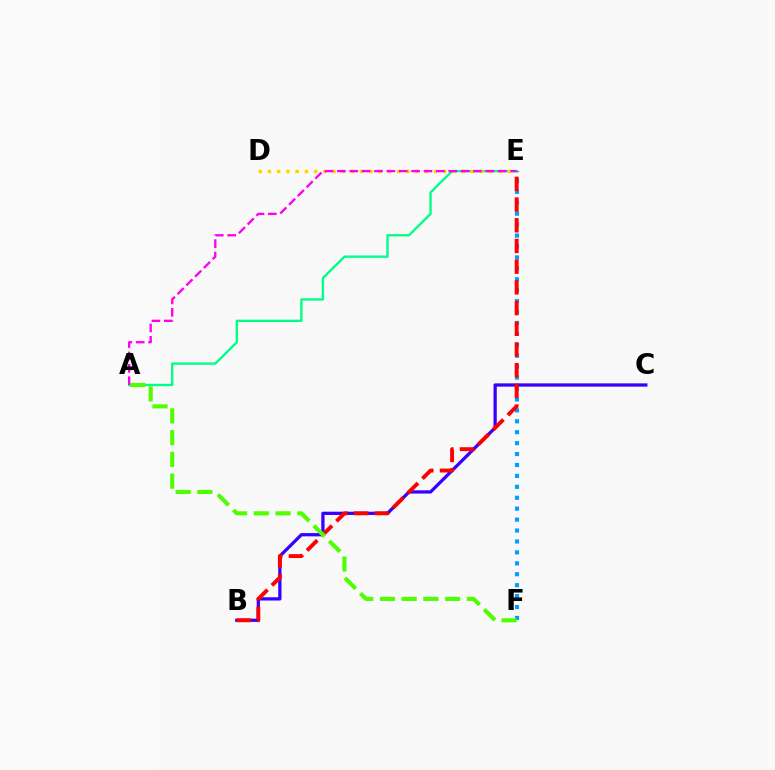{('B', 'C'): [{'color': '#3700ff', 'line_style': 'solid', 'thickness': 2.35}], ('A', 'E'): [{'color': '#00ff86', 'line_style': 'solid', 'thickness': 1.7}, {'color': '#ff00ed', 'line_style': 'dashed', 'thickness': 1.68}], ('D', 'E'): [{'color': '#ffd500', 'line_style': 'dotted', 'thickness': 2.51}], ('E', 'F'): [{'color': '#009eff', 'line_style': 'dotted', 'thickness': 2.97}], ('B', 'E'): [{'color': '#ff0000', 'line_style': 'dashed', 'thickness': 2.81}], ('A', 'F'): [{'color': '#4fff00', 'line_style': 'dashed', 'thickness': 2.95}]}